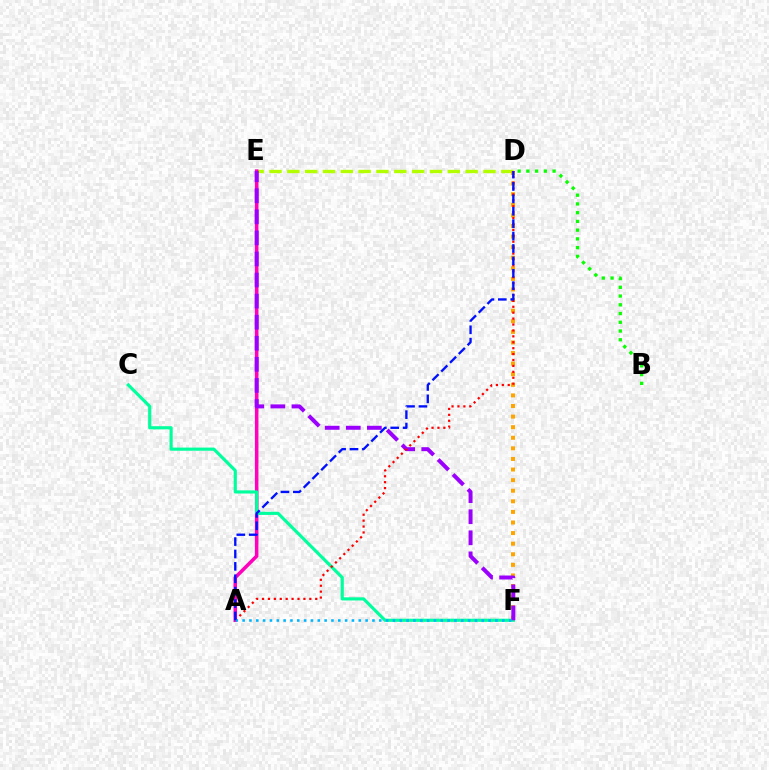{('D', 'E'): [{'color': '#b3ff00', 'line_style': 'dashed', 'thickness': 2.42}], ('B', 'D'): [{'color': '#08ff00', 'line_style': 'dotted', 'thickness': 2.38}], ('A', 'E'): [{'color': '#ff00bd', 'line_style': 'solid', 'thickness': 2.55}], ('C', 'F'): [{'color': '#00ff9d', 'line_style': 'solid', 'thickness': 2.27}], ('D', 'F'): [{'color': '#ffa500', 'line_style': 'dotted', 'thickness': 2.88}], ('E', 'F'): [{'color': '#9b00ff', 'line_style': 'dashed', 'thickness': 2.86}], ('A', 'D'): [{'color': '#ff0000', 'line_style': 'dotted', 'thickness': 1.61}, {'color': '#0010ff', 'line_style': 'dashed', 'thickness': 1.68}], ('A', 'F'): [{'color': '#00b5ff', 'line_style': 'dotted', 'thickness': 1.86}]}